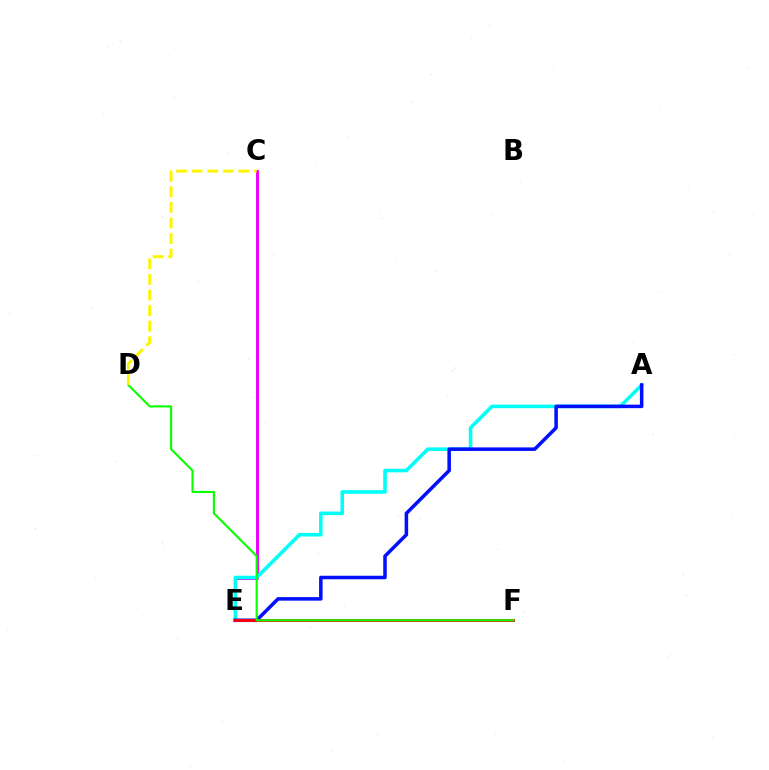{('C', 'E'): [{'color': '#ee00ff', 'line_style': 'solid', 'thickness': 2.13}], ('A', 'E'): [{'color': '#00fff6', 'line_style': 'solid', 'thickness': 2.57}, {'color': '#0010ff', 'line_style': 'solid', 'thickness': 2.54}], ('E', 'F'): [{'color': '#ff0000', 'line_style': 'solid', 'thickness': 2.03}], ('D', 'F'): [{'color': '#08ff00', 'line_style': 'solid', 'thickness': 1.51}], ('C', 'D'): [{'color': '#fcf500', 'line_style': 'dashed', 'thickness': 2.12}]}